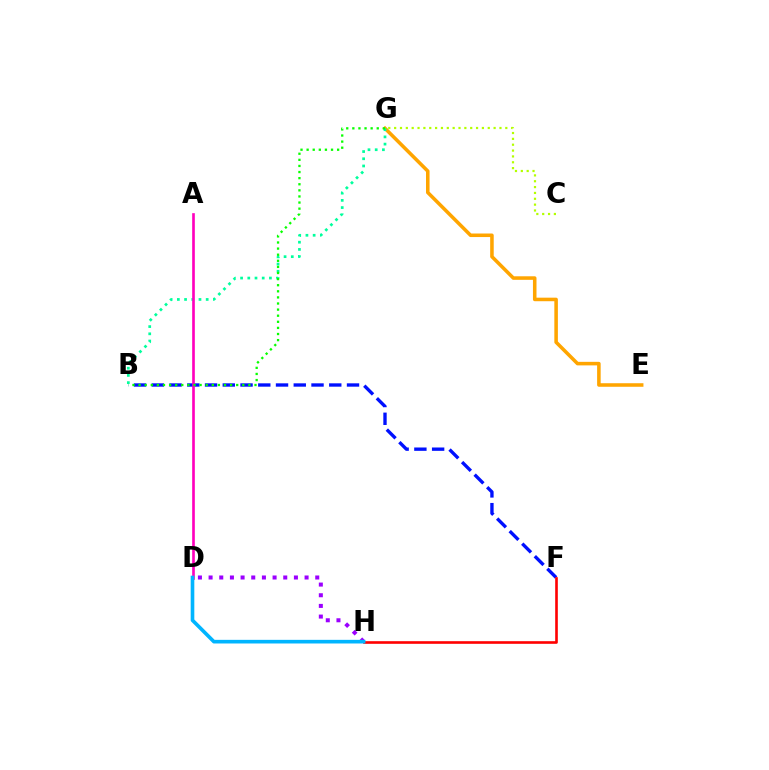{('B', 'F'): [{'color': '#0010ff', 'line_style': 'dashed', 'thickness': 2.41}], ('F', 'H'): [{'color': '#ff0000', 'line_style': 'solid', 'thickness': 1.89}], ('E', 'G'): [{'color': '#ffa500', 'line_style': 'solid', 'thickness': 2.56}], ('B', 'G'): [{'color': '#00ff9d', 'line_style': 'dotted', 'thickness': 1.96}, {'color': '#08ff00', 'line_style': 'dotted', 'thickness': 1.66}], ('A', 'D'): [{'color': '#ff00bd', 'line_style': 'solid', 'thickness': 1.92}], ('C', 'G'): [{'color': '#b3ff00', 'line_style': 'dotted', 'thickness': 1.59}], ('D', 'H'): [{'color': '#9b00ff', 'line_style': 'dotted', 'thickness': 2.9}, {'color': '#00b5ff', 'line_style': 'solid', 'thickness': 2.62}]}